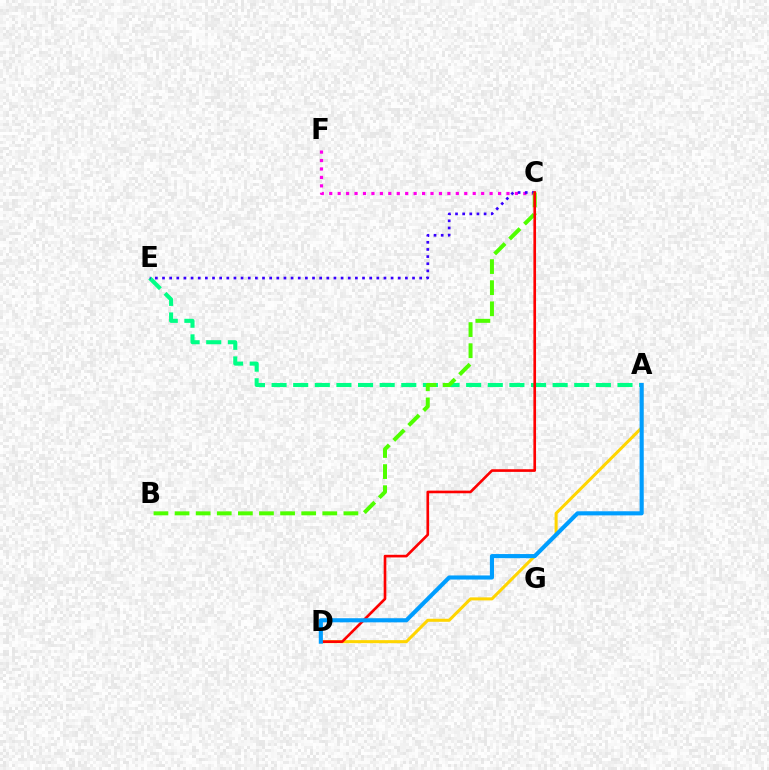{('C', 'F'): [{'color': '#ff00ed', 'line_style': 'dotted', 'thickness': 2.29}], ('A', 'E'): [{'color': '#00ff86', 'line_style': 'dashed', 'thickness': 2.94}], ('C', 'E'): [{'color': '#3700ff', 'line_style': 'dotted', 'thickness': 1.94}], ('A', 'D'): [{'color': '#ffd500', 'line_style': 'solid', 'thickness': 2.19}, {'color': '#009eff', 'line_style': 'solid', 'thickness': 2.96}], ('B', 'C'): [{'color': '#4fff00', 'line_style': 'dashed', 'thickness': 2.87}], ('C', 'D'): [{'color': '#ff0000', 'line_style': 'solid', 'thickness': 1.91}]}